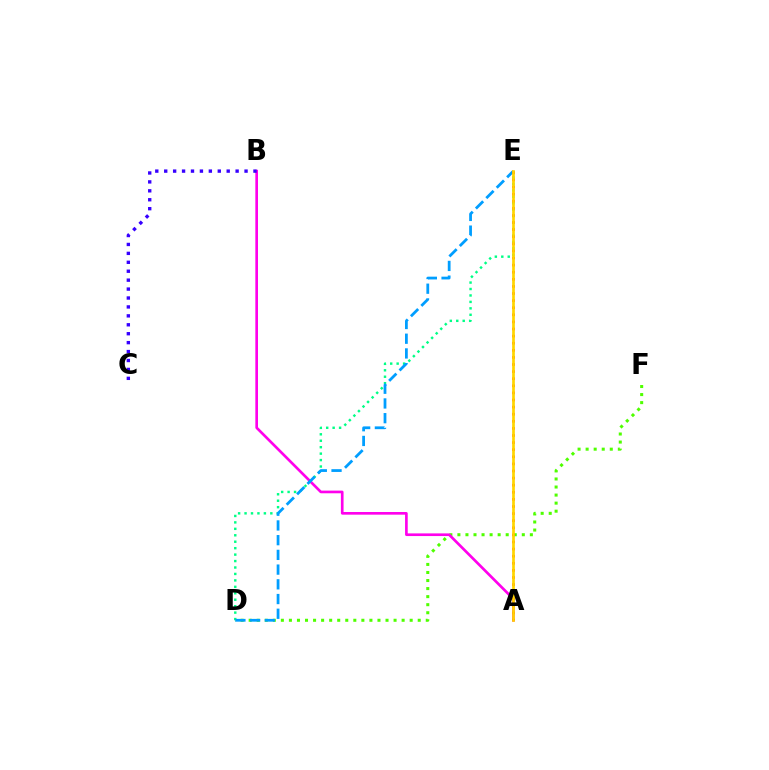{('D', 'F'): [{'color': '#4fff00', 'line_style': 'dotted', 'thickness': 2.19}], ('A', 'B'): [{'color': '#ff00ed', 'line_style': 'solid', 'thickness': 1.92}], ('D', 'E'): [{'color': '#00ff86', 'line_style': 'dotted', 'thickness': 1.75}, {'color': '#009eff', 'line_style': 'dashed', 'thickness': 2.0}], ('A', 'E'): [{'color': '#ff0000', 'line_style': 'dotted', 'thickness': 1.93}, {'color': '#ffd500', 'line_style': 'solid', 'thickness': 1.95}], ('B', 'C'): [{'color': '#3700ff', 'line_style': 'dotted', 'thickness': 2.43}]}